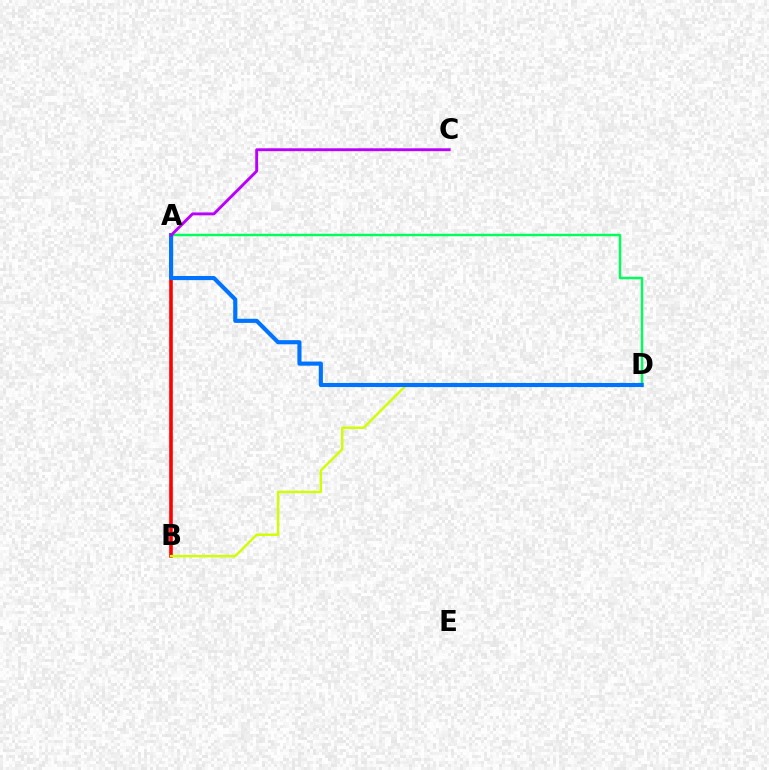{('A', 'B'): [{'color': '#ff0000', 'line_style': 'solid', 'thickness': 2.59}], ('B', 'D'): [{'color': '#d1ff00', 'line_style': 'solid', 'thickness': 1.74}], ('A', 'D'): [{'color': '#00ff5c', 'line_style': 'solid', 'thickness': 1.76}, {'color': '#0074ff', 'line_style': 'solid', 'thickness': 2.97}], ('A', 'C'): [{'color': '#b900ff', 'line_style': 'solid', 'thickness': 2.07}]}